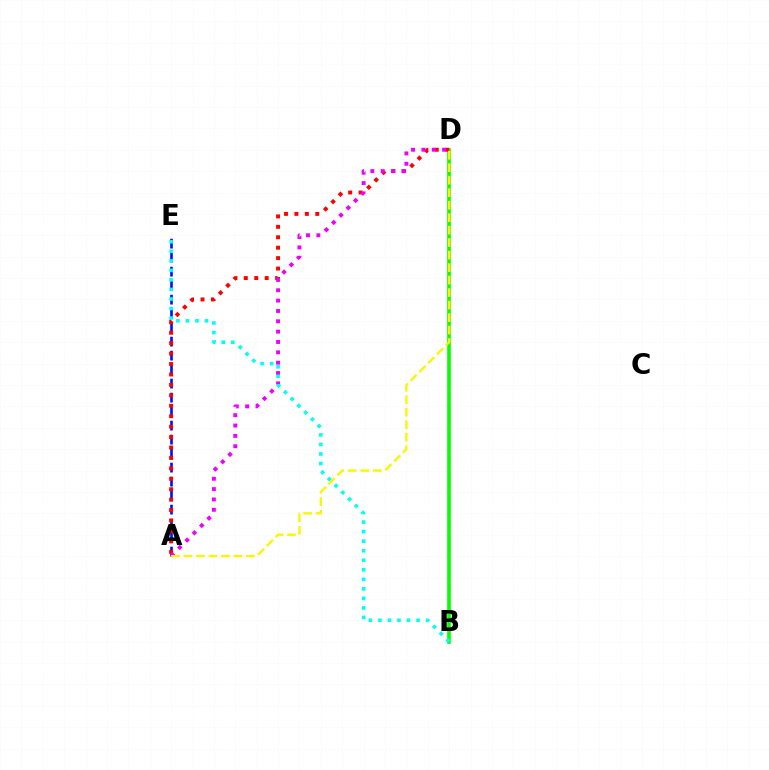{('B', 'D'): [{'color': '#08ff00', 'line_style': 'solid', 'thickness': 2.62}], ('A', 'E'): [{'color': '#0010ff', 'line_style': 'dashed', 'thickness': 1.9}], ('A', 'D'): [{'color': '#ff0000', 'line_style': 'dotted', 'thickness': 2.83}, {'color': '#ee00ff', 'line_style': 'dotted', 'thickness': 2.81}, {'color': '#fcf500', 'line_style': 'dashed', 'thickness': 1.7}], ('B', 'E'): [{'color': '#00fff6', 'line_style': 'dotted', 'thickness': 2.59}]}